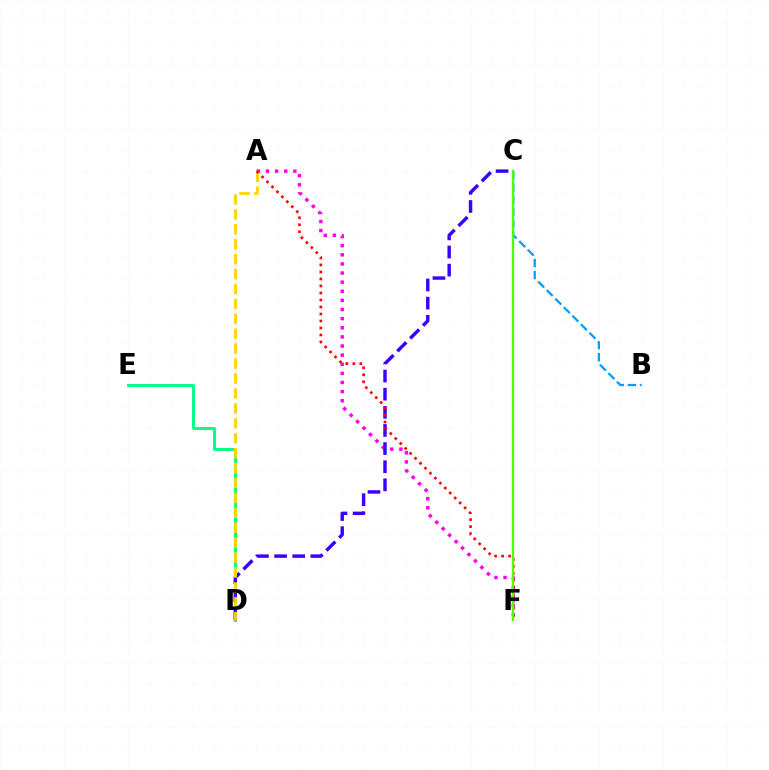{('D', 'E'): [{'color': '#00ff86', 'line_style': 'solid', 'thickness': 2.1}], ('A', 'F'): [{'color': '#ff00ed', 'line_style': 'dotted', 'thickness': 2.48}, {'color': '#ff0000', 'line_style': 'dotted', 'thickness': 1.9}], ('C', 'D'): [{'color': '#3700ff', 'line_style': 'dashed', 'thickness': 2.46}], ('A', 'D'): [{'color': '#ffd500', 'line_style': 'dashed', 'thickness': 2.03}], ('B', 'C'): [{'color': '#009eff', 'line_style': 'dashed', 'thickness': 1.64}], ('C', 'F'): [{'color': '#4fff00', 'line_style': 'solid', 'thickness': 1.7}]}